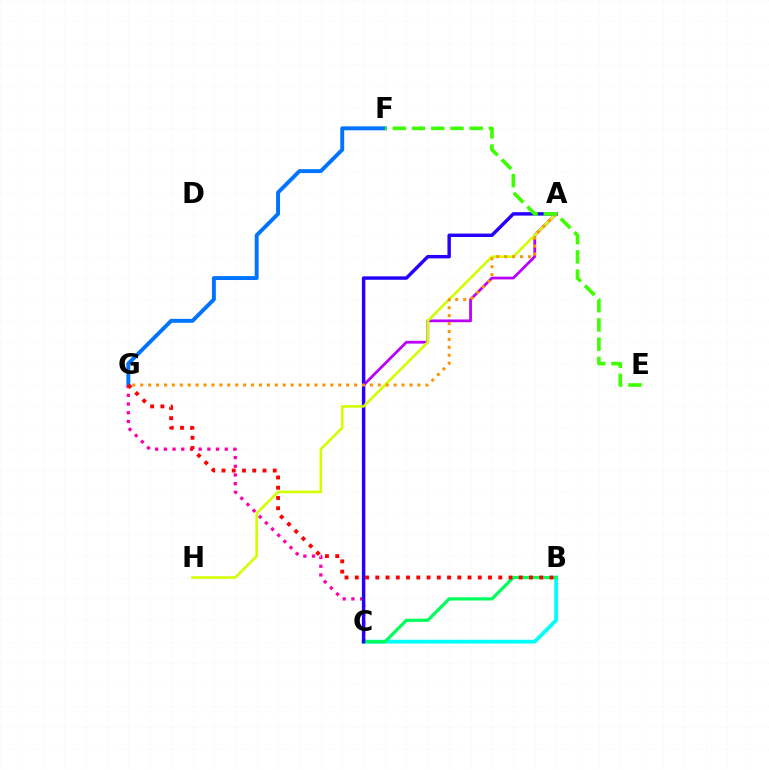{('A', 'C'): [{'color': '#b900ff', 'line_style': 'solid', 'thickness': 1.98}, {'color': '#2500ff', 'line_style': 'solid', 'thickness': 2.47}], ('B', 'C'): [{'color': '#00fff6', 'line_style': 'solid', 'thickness': 2.73}, {'color': '#00ff5c', 'line_style': 'solid', 'thickness': 2.31}], ('F', 'G'): [{'color': '#0074ff', 'line_style': 'solid', 'thickness': 2.83}], ('C', 'G'): [{'color': '#ff00ac', 'line_style': 'dotted', 'thickness': 2.36}], ('B', 'G'): [{'color': '#ff0000', 'line_style': 'dotted', 'thickness': 2.78}], ('A', 'H'): [{'color': '#d1ff00', 'line_style': 'solid', 'thickness': 1.87}], ('A', 'G'): [{'color': '#ff9400', 'line_style': 'dotted', 'thickness': 2.15}], ('E', 'F'): [{'color': '#3dff00', 'line_style': 'dashed', 'thickness': 2.61}]}